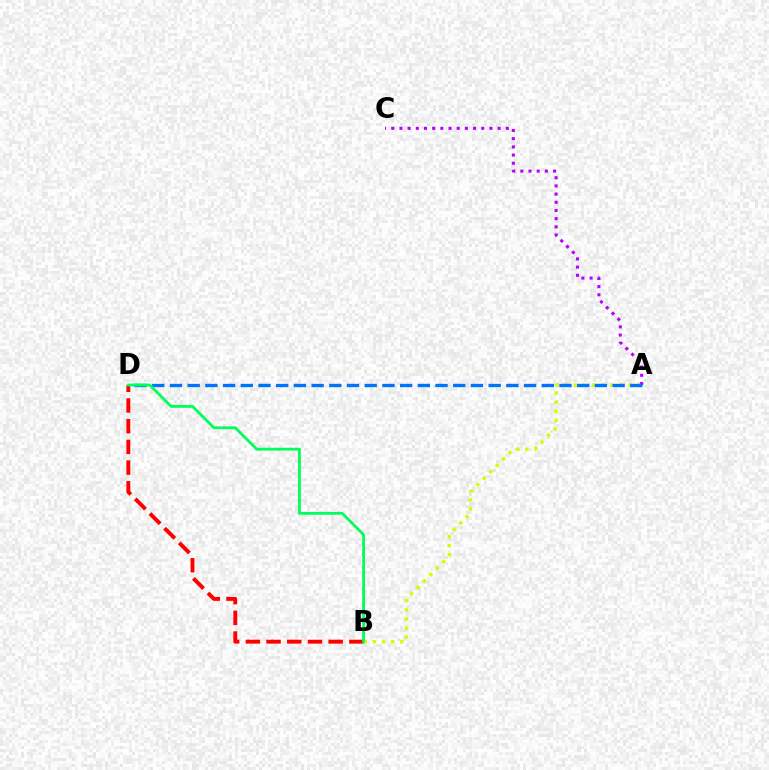{('A', 'B'): [{'color': '#d1ff00', 'line_style': 'dotted', 'thickness': 2.47}], ('A', 'C'): [{'color': '#b900ff', 'line_style': 'dotted', 'thickness': 2.22}], ('A', 'D'): [{'color': '#0074ff', 'line_style': 'dashed', 'thickness': 2.41}], ('B', 'D'): [{'color': '#ff0000', 'line_style': 'dashed', 'thickness': 2.81}, {'color': '#00ff5c', 'line_style': 'solid', 'thickness': 2.03}]}